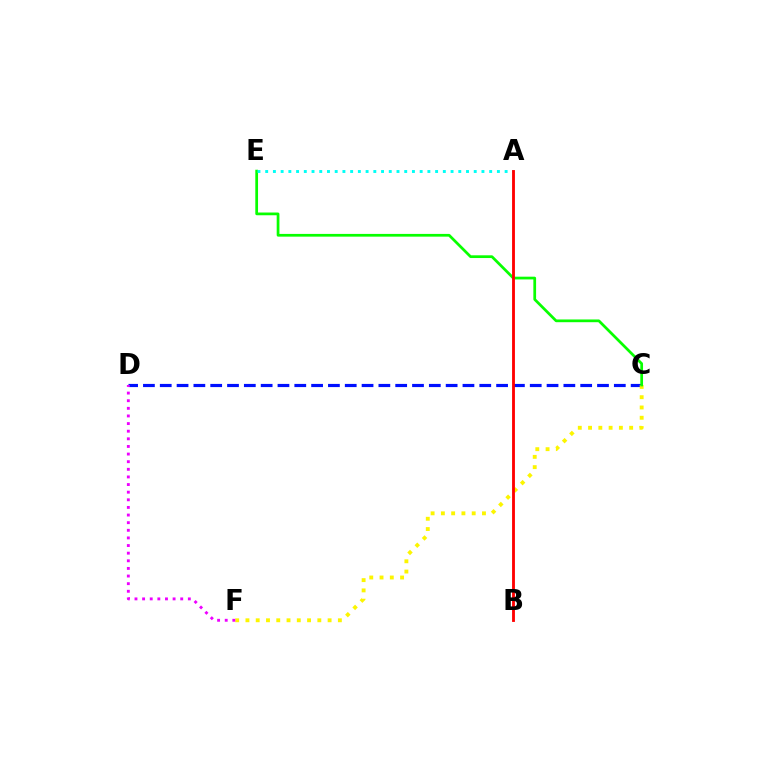{('C', 'D'): [{'color': '#0010ff', 'line_style': 'dashed', 'thickness': 2.28}], ('C', 'F'): [{'color': '#fcf500', 'line_style': 'dotted', 'thickness': 2.79}], ('C', 'E'): [{'color': '#08ff00', 'line_style': 'solid', 'thickness': 1.97}], ('A', 'E'): [{'color': '#00fff6', 'line_style': 'dotted', 'thickness': 2.1}], ('A', 'B'): [{'color': '#ff0000', 'line_style': 'solid', 'thickness': 2.04}], ('D', 'F'): [{'color': '#ee00ff', 'line_style': 'dotted', 'thickness': 2.07}]}